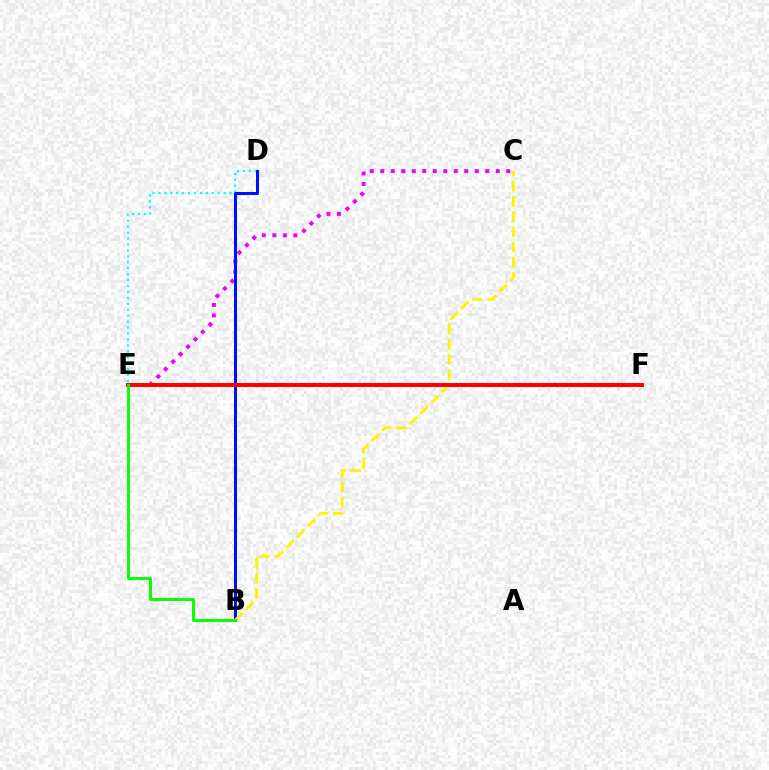{('C', 'E'): [{'color': '#ee00ff', 'line_style': 'dotted', 'thickness': 2.85}], ('D', 'E'): [{'color': '#00fff6', 'line_style': 'dotted', 'thickness': 1.61}], ('B', 'D'): [{'color': '#0010ff', 'line_style': 'solid', 'thickness': 2.18}], ('B', 'C'): [{'color': '#fcf500', 'line_style': 'dashed', 'thickness': 2.06}], ('E', 'F'): [{'color': '#ff0000', 'line_style': 'solid', 'thickness': 2.86}], ('B', 'E'): [{'color': '#08ff00', 'line_style': 'solid', 'thickness': 2.12}]}